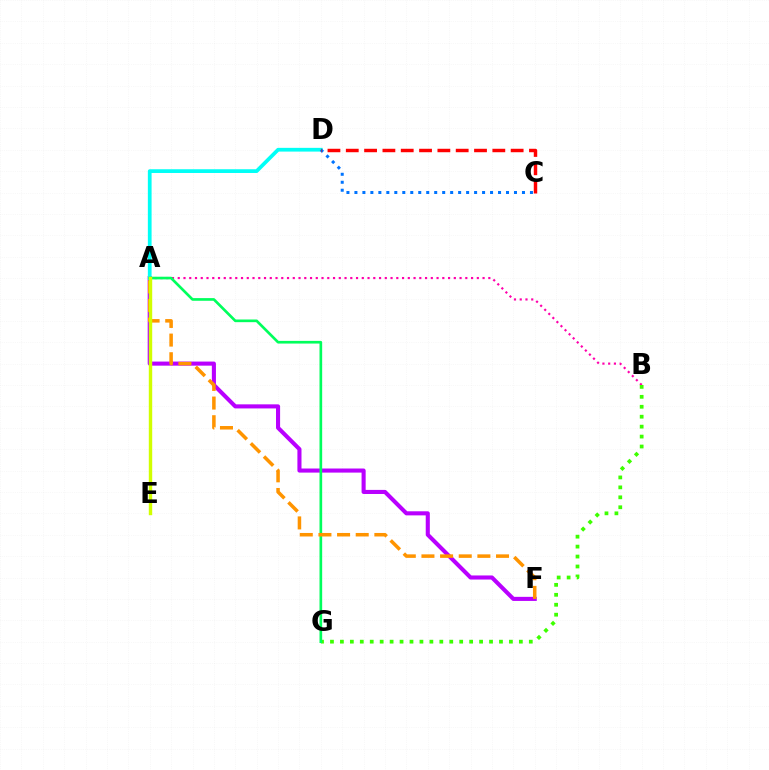{('A', 'E'): [{'color': '#2500ff', 'line_style': 'dashed', 'thickness': 2.05}, {'color': '#d1ff00', 'line_style': 'solid', 'thickness': 2.46}], ('A', 'F'): [{'color': '#b900ff', 'line_style': 'solid', 'thickness': 2.94}, {'color': '#ff9400', 'line_style': 'dashed', 'thickness': 2.53}], ('A', 'D'): [{'color': '#00fff6', 'line_style': 'solid', 'thickness': 2.69}], ('A', 'B'): [{'color': '#ff00ac', 'line_style': 'dotted', 'thickness': 1.56}], ('B', 'G'): [{'color': '#3dff00', 'line_style': 'dotted', 'thickness': 2.7}], ('A', 'G'): [{'color': '#00ff5c', 'line_style': 'solid', 'thickness': 1.92}], ('C', 'D'): [{'color': '#0074ff', 'line_style': 'dotted', 'thickness': 2.17}, {'color': '#ff0000', 'line_style': 'dashed', 'thickness': 2.49}]}